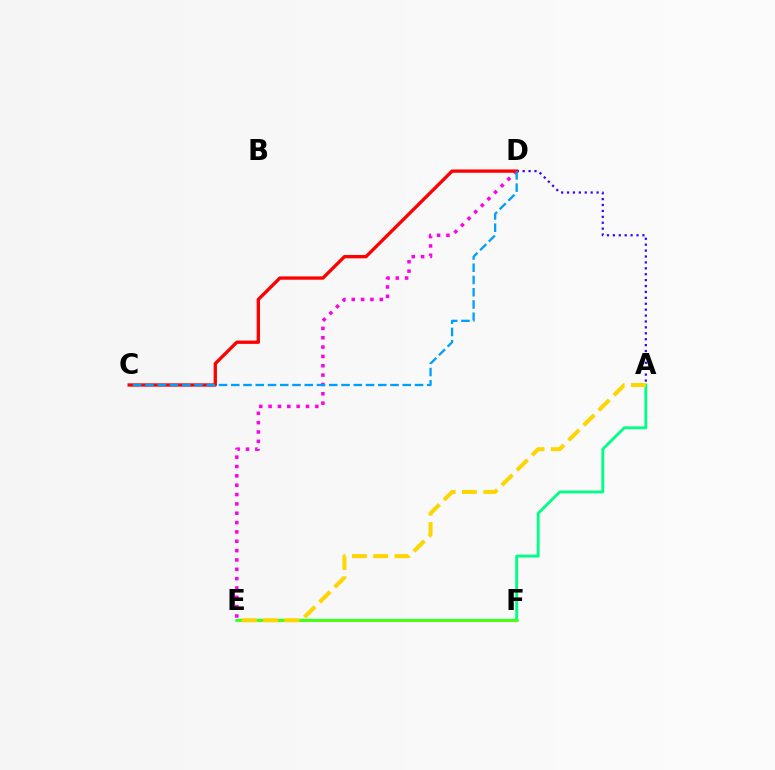{('A', 'E'): [{'color': '#00ff86', 'line_style': 'solid', 'thickness': 2.07}, {'color': '#ffd500', 'line_style': 'dashed', 'thickness': 2.89}], ('A', 'D'): [{'color': '#3700ff', 'line_style': 'dotted', 'thickness': 1.61}], ('E', 'F'): [{'color': '#4fff00', 'line_style': 'solid', 'thickness': 1.83}], ('D', 'E'): [{'color': '#ff00ed', 'line_style': 'dotted', 'thickness': 2.54}], ('C', 'D'): [{'color': '#ff0000', 'line_style': 'solid', 'thickness': 2.39}, {'color': '#009eff', 'line_style': 'dashed', 'thickness': 1.66}]}